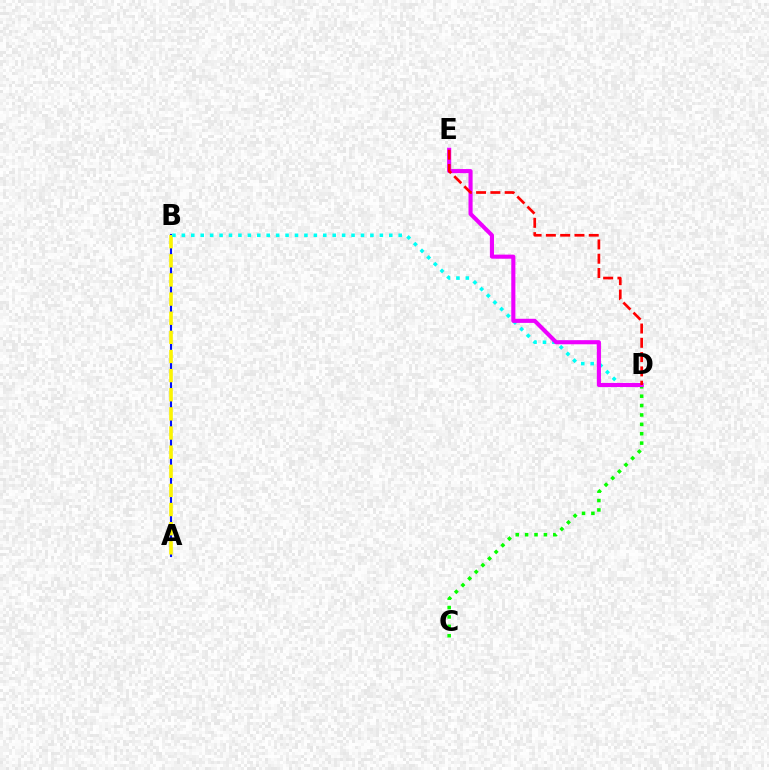{('A', 'B'): [{'color': '#0010ff', 'line_style': 'solid', 'thickness': 1.53}, {'color': '#fcf500', 'line_style': 'dashed', 'thickness': 2.6}], ('C', 'D'): [{'color': '#08ff00', 'line_style': 'dotted', 'thickness': 2.55}], ('B', 'D'): [{'color': '#00fff6', 'line_style': 'dotted', 'thickness': 2.56}], ('D', 'E'): [{'color': '#ee00ff', 'line_style': 'solid', 'thickness': 2.95}, {'color': '#ff0000', 'line_style': 'dashed', 'thickness': 1.94}]}